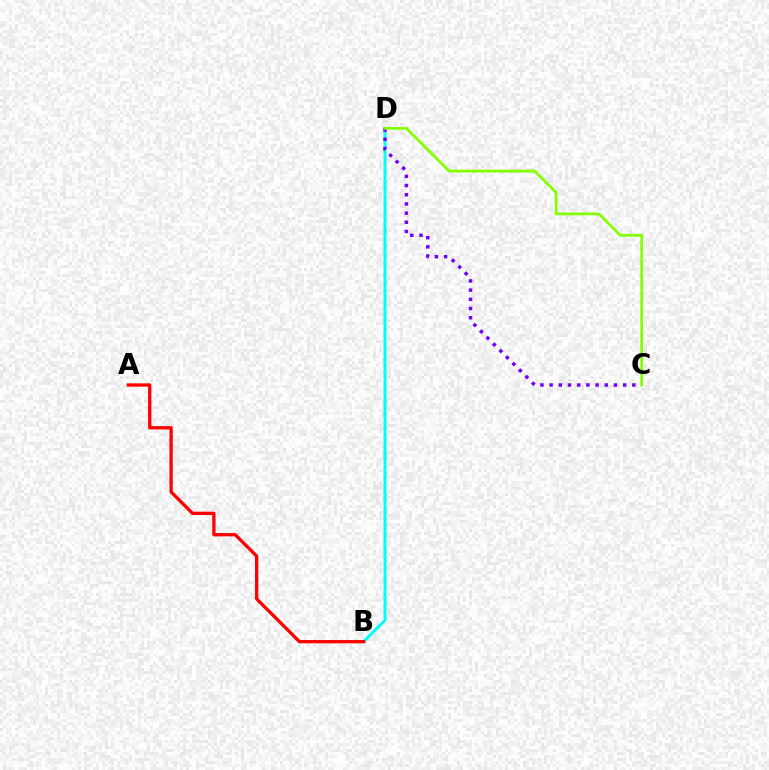{('B', 'D'): [{'color': '#00fff6', 'line_style': 'solid', 'thickness': 2.15}], ('C', 'D'): [{'color': '#7200ff', 'line_style': 'dotted', 'thickness': 2.5}, {'color': '#84ff00', 'line_style': 'solid', 'thickness': 1.97}], ('A', 'B'): [{'color': '#ff0000', 'line_style': 'solid', 'thickness': 2.37}]}